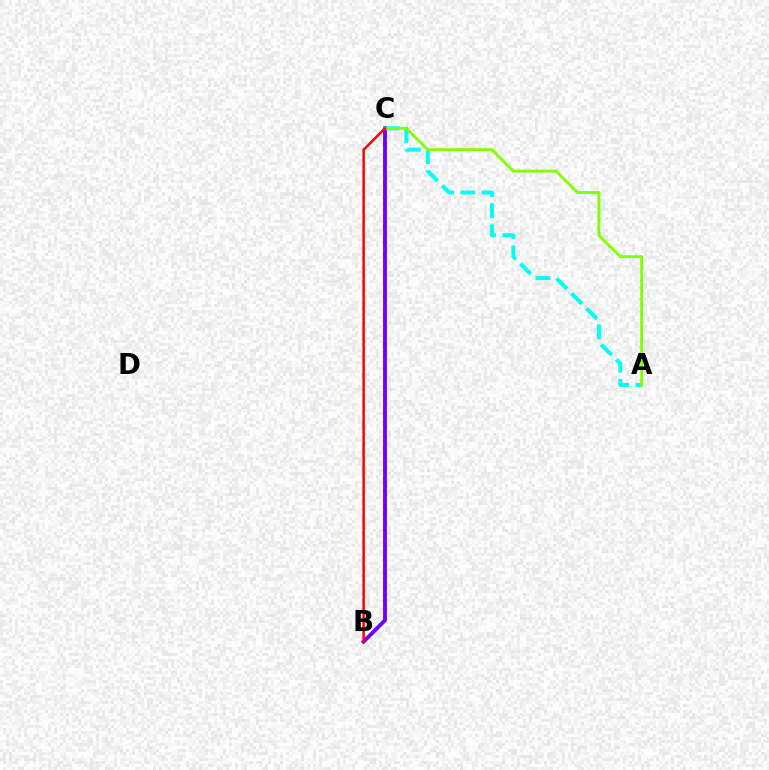{('A', 'C'): [{'color': '#00fff6', 'line_style': 'dashed', 'thickness': 2.88}, {'color': '#84ff00', 'line_style': 'solid', 'thickness': 2.08}], ('B', 'C'): [{'color': '#7200ff', 'line_style': 'solid', 'thickness': 2.79}, {'color': '#ff0000', 'line_style': 'solid', 'thickness': 1.79}]}